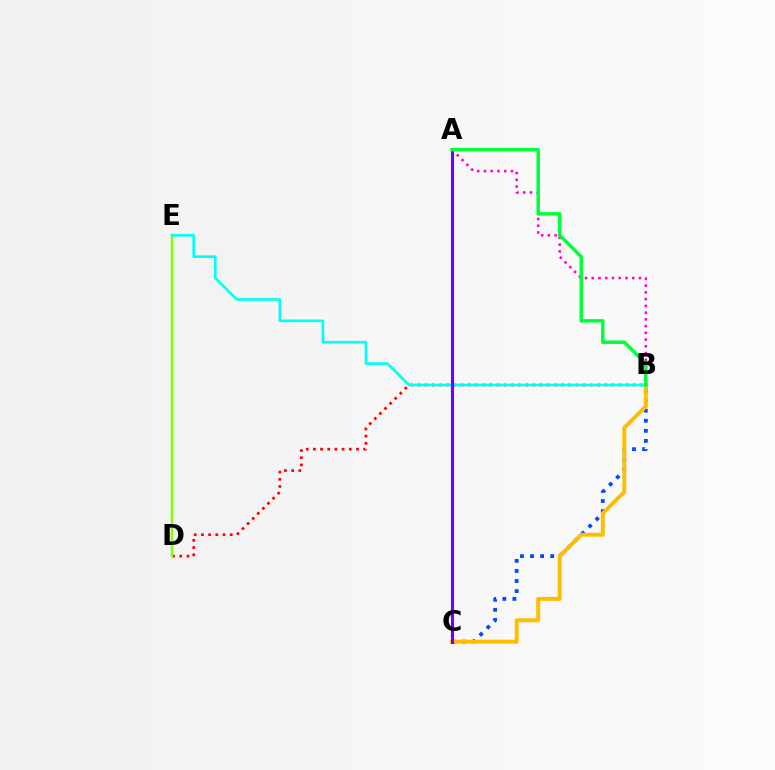{('A', 'B'): [{'color': '#ff00cf', 'line_style': 'dotted', 'thickness': 1.83}, {'color': '#00ff39', 'line_style': 'solid', 'thickness': 2.48}], ('B', 'C'): [{'color': '#004bff', 'line_style': 'dotted', 'thickness': 2.74}, {'color': '#ffbd00', 'line_style': 'solid', 'thickness': 2.85}], ('B', 'D'): [{'color': '#ff0000', 'line_style': 'dotted', 'thickness': 1.95}], ('D', 'E'): [{'color': '#84ff00', 'line_style': 'solid', 'thickness': 1.77}], ('B', 'E'): [{'color': '#00fff6', 'line_style': 'solid', 'thickness': 1.92}], ('A', 'C'): [{'color': '#7200ff', 'line_style': 'solid', 'thickness': 2.24}]}